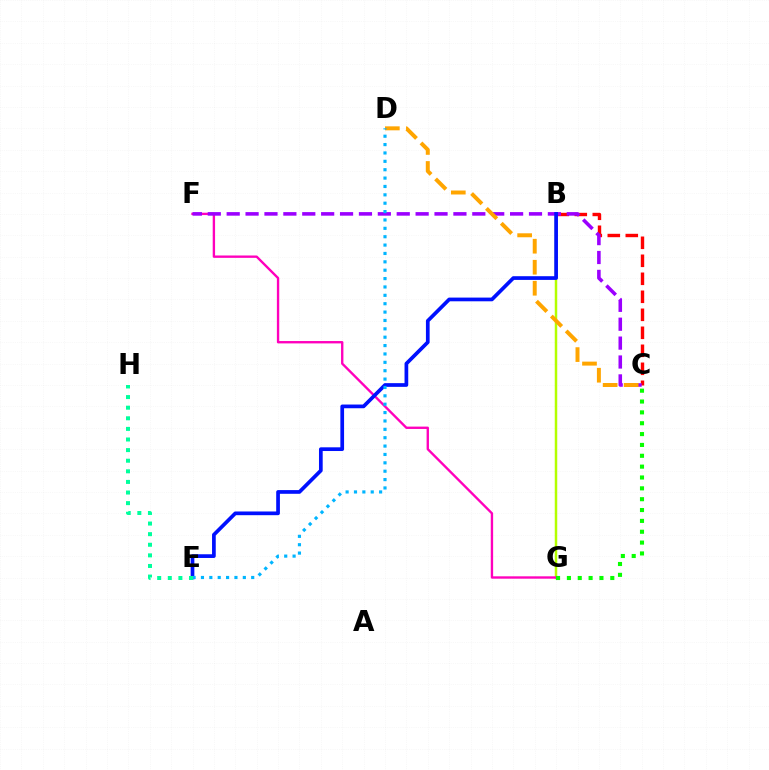{('B', 'G'): [{'color': '#b3ff00', 'line_style': 'solid', 'thickness': 1.79}], ('F', 'G'): [{'color': '#ff00bd', 'line_style': 'solid', 'thickness': 1.7}], ('B', 'C'): [{'color': '#ff0000', 'line_style': 'dashed', 'thickness': 2.45}], ('C', 'F'): [{'color': '#9b00ff', 'line_style': 'dashed', 'thickness': 2.57}], ('C', 'G'): [{'color': '#08ff00', 'line_style': 'dotted', 'thickness': 2.95}], ('B', 'E'): [{'color': '#0010ff', 'line_style': 'solid', 'thickness': 2.67}], ('C', 'D'): [{'color': '#ffa500', 'line_style': 'dashed', 'thickness': 2.85}], ('D', 'E'): [{'color': '#00b5ff', 'line_style': 'dotted', 'thickness': 2.28}], ('E', 'H'): [{'color': '#00ff9d', 'line_style': 'dotted', 'thickness': 2.88}]}